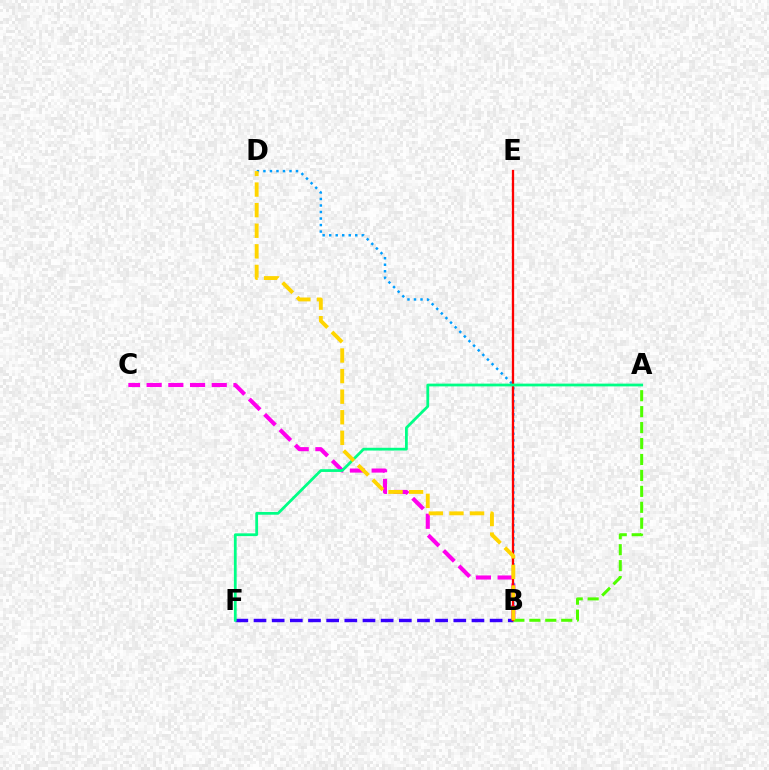{('B', 'C'): [{'color': '#ff00ed', 'line_style': 'dashed', 'thickness': 2.95}], ('B', 'D'): [{'color': '#009eff', 'line_style': 'dotted', 'thickness': 1.77}, {'color': '#ffd500', 'line_style': 'dashed', 'thickness': 2.8}], ('B', 'F'): [{'color': '#3700ff', 'line_style': 'dashed', 'thickness': 2.47}], ('A', 'B'): [{'color': '#4fff00', 'line_style': 'dashed', 'thickness': 2.17}], ('B', 'E'): [{'color': '#ff0000', 'line_style': 'solid', 'thickness': 1.66}], ('A', 'F'): [{'color': '#00ff86', 'line_style': 'solid', 'thickness': 1.99}]}